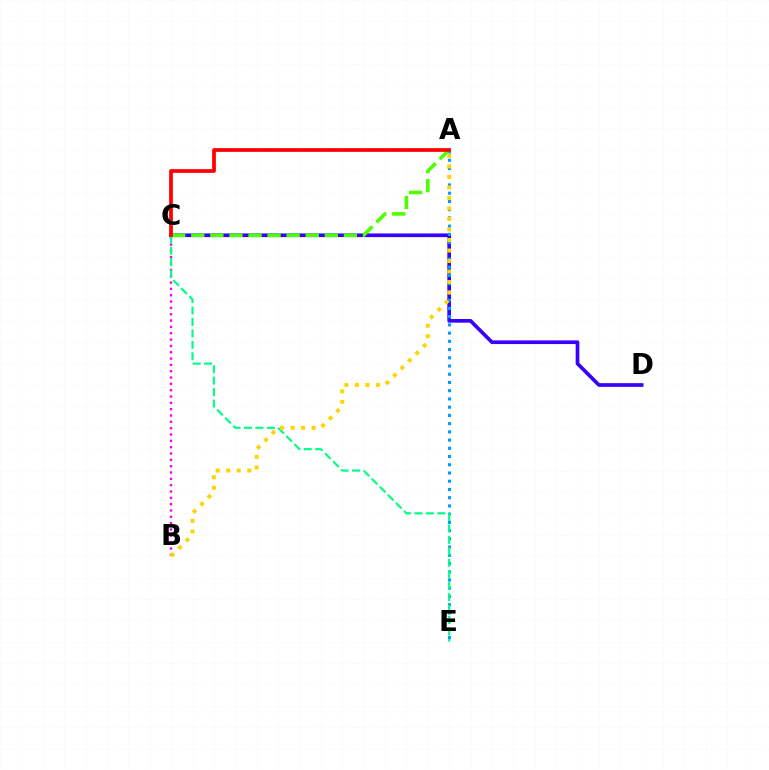{('B', 'C'): [{'color': '#ff00ed', 'line_style': 'dotted', 'thickness': 1.72}], ('C', 'D'): [{'color': '#3700ff', 'line_style': 'solid', 'thickness': 2.64}], ('A', 'E'): [{'color': '#009eff', 'line_style': 'dotted', 'thickness': 2.24}], ('C', 'E'): [{'color': '#00ff86', 'line_style': 'dashed', 'thickness': 1.55}], ('A', 'C'): [{'color': '#4fff00', 'line_style': 'dashed', 'thickness': 2.59}, {'color': '#ff0000', 'line_style': 'solid', 'thickness': 2.68}], ('A', 'B'): [{'color': '#ffd500', 'line_style': 'dotted', 'thickness': 2.86}]}